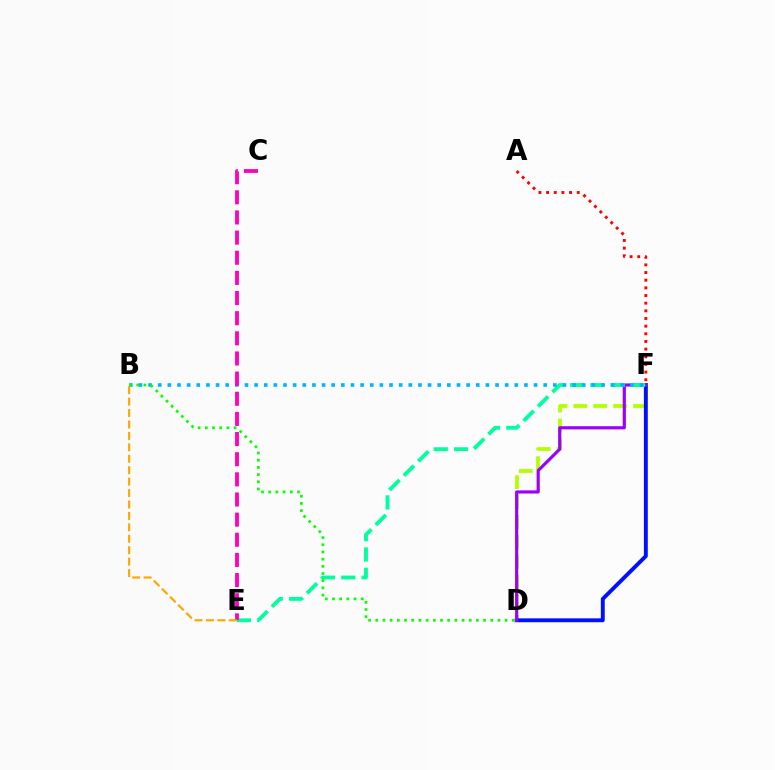{('D', 'F'): [{'color': '#b3ff00', 'line_style': 'dashed', 'thickness': 2.71}, {'color': '#0010ff', 'line_style': 'solid', 'thickness': 2.8}, {'color': '#9b00ff', 'line_style': 'solid', 'thickness': 2.27}], ('E', 'F'): [{'color': '#00ff9d', 'line_style': 'dashed', 'thickness': 2.76}], ('A', 'F'): [{'color': '#ff0000', 'line_style': 'dotted', 'thickness': 2.08}], ('B', 'F'): [{'color': '#00b5ff', 'line_style': 'dotted', 'thickness': 2.62}], ('B', 'D'): [{'color': '#08ff00', 'line_style': 'dotted', 'thickness': 1.95}], ('C', 'E'): [{'color': '#ff00bd', 'line_style': 'dashed', 'thickness': 2.74}], ('B', 'E'): [{'color': '#ffa500', 'line_style': 'dashed', 'thickness': 1.55}]}